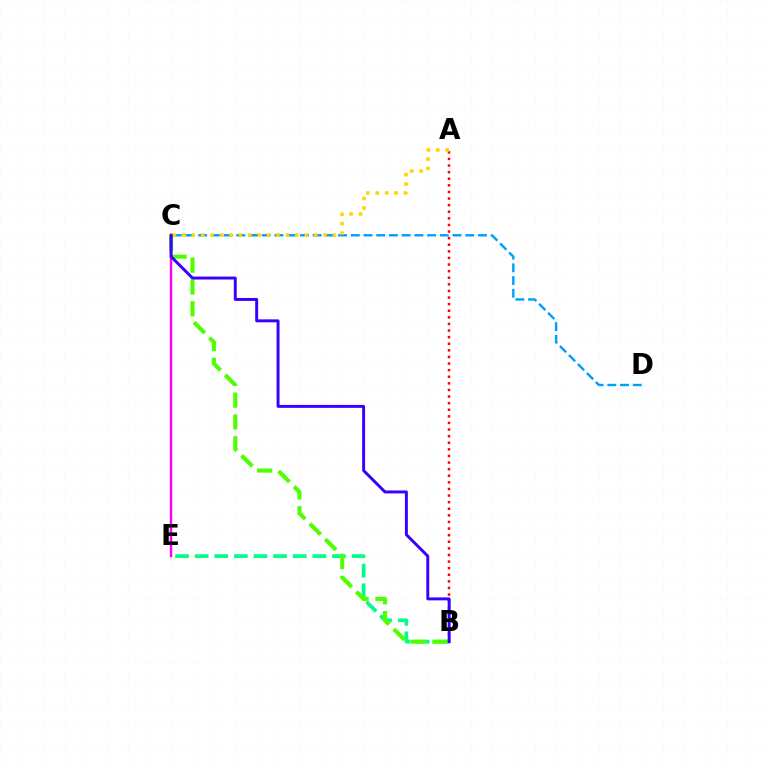{('C', 'D'): [{'color': '#009eff', 'line_style': 'dashed', 'thickness': 1.73}], ('A', 'B'): [{'color': '#ff0000', 'line_style': 'dotted', 'thickness': 1.79}], ('B', 'E'): [{'color': '#00ff86', 'line_style': 'dashed', 'thickness': 2.66}], ('A', 'C'): [{'color': '#ffd500', 'line_style': 'dotted', 'thickness': 2.56}], ('B', 'C'): [{'color': '#4fff00', 'line_style': 'dashed', 'thickness': 2.96}, {'color': '#3700ff', 'line_style': 'solid', 'thickness': 2.12}], ('C', 'E'): [{'color': '#ff00ed', 'line_style': 'solid', 'thickness': 1.73}]}